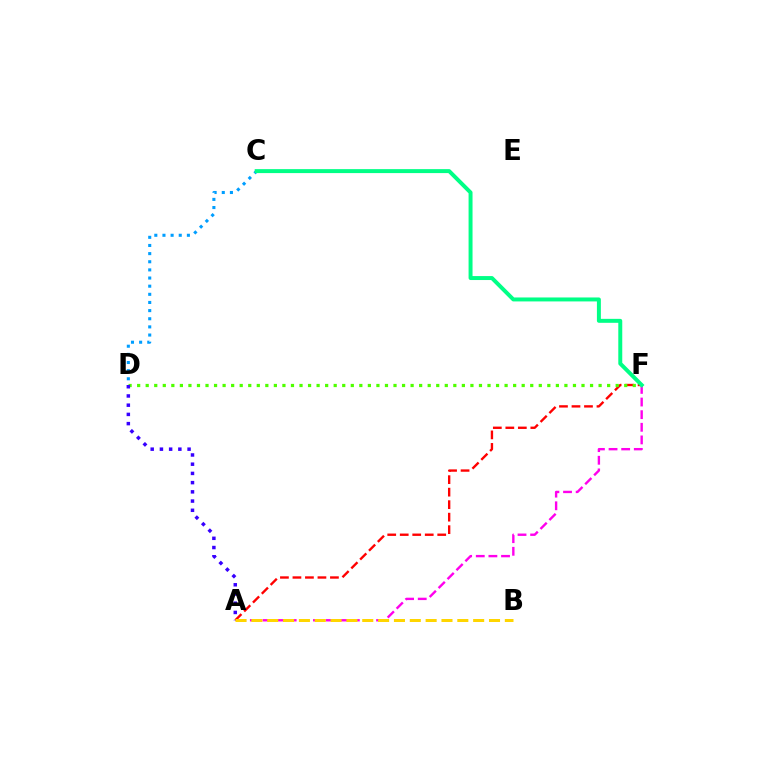{('A', 'F'): [{'color': '#ff0000', 'line_style': 'dashed', 'thickness': 1.7}, {'color': '#ff00ed', 'line_style': 'dashed', 'thickness': 1.72}], ('D', 'F'): [{'color': '#4fff00', 'line_style': 'dotted', 'thickness': 2.32}], ('A', 'D'): [{'color': '#3700ff', 'line_style': 'dotted', 'thickness': 2.51}], ('C', 'D'): [{'color': '#009eff', 'line_style': 'dotted', 'thickness': 2.21}], ('C', 'F'): [{'color': '#00ff86', 'line_style': 'solid', 'thickness': 2.85}], ('A', 'B'): [{'color': '#ffd500', 'line_style': 'dashed', 'thickness': 2.15}]}